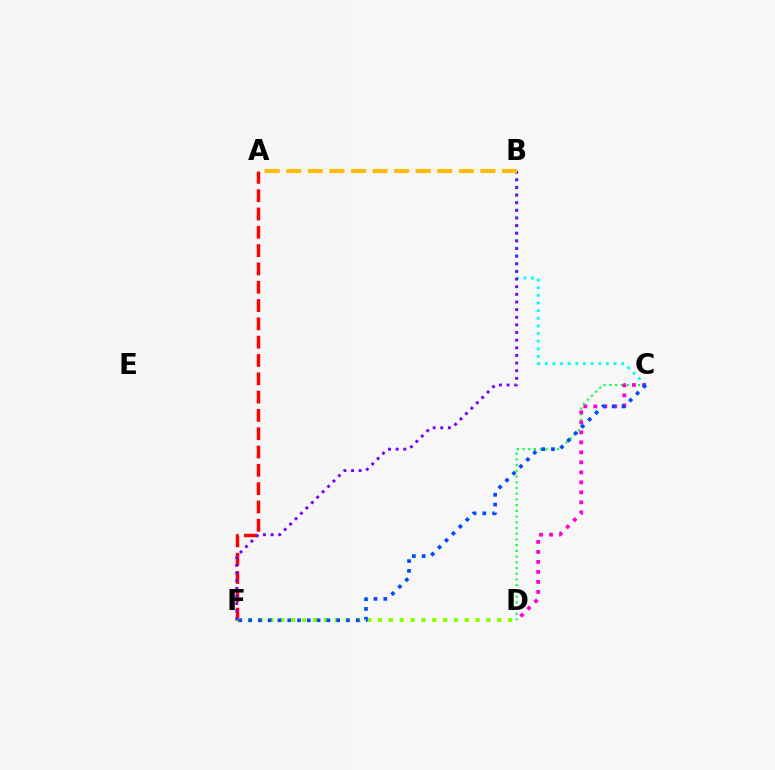{('A', 'F'): [{'color': '#ff0000', 'line_style': 'dashed', 'thickness': 2.49}], ('B', 'C'): [{'color': '#00fff6', 'line_style': 'dotted', 'thickness': 2.07}], ('C', 'D'): [{'color': '#00ff39', 'line_style': 'dotted', 'thickness': 1.55}, {'color': '#ff00cf', 'line_style': 'dotted', 'thickness': 2.72}], ('D', 'F'): [{'color': '#84ff00', 'line_style': 'dotted', 'thickness': 2.95}], ('C', 'F'): [{'color': '#004bff', 'line_style': 'dotted', 'thickness': 2.66}], ('B', 'F'): [{'color': '#7200ff', 'line_style': 'dotted', 'thickness': 2.07}], ('A', 'B'): [{'color': '#ffbd00', 'line_style': 'dashed', 'thickness': 2.93}]}